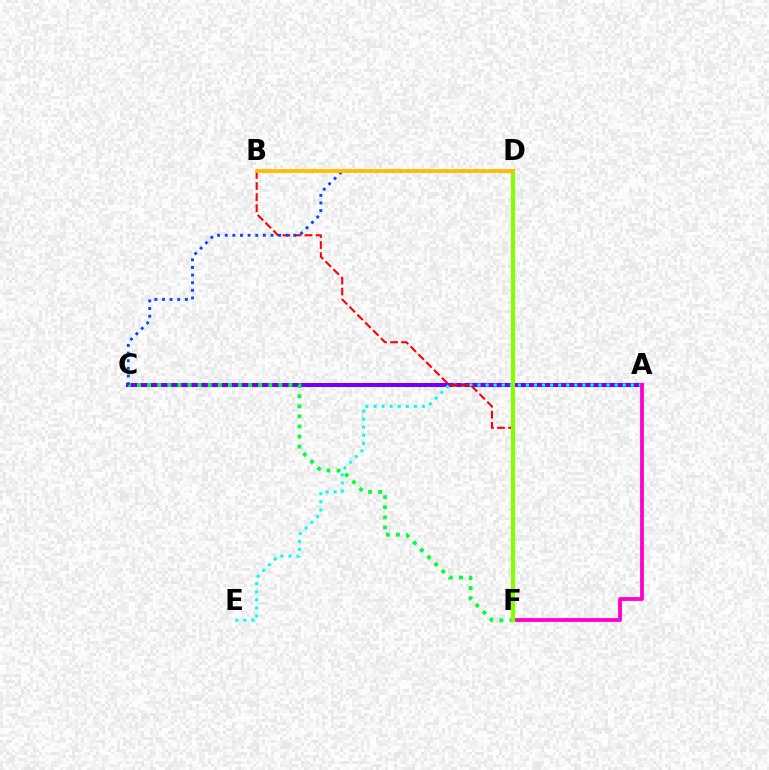{('A', 'C'): [{'color': '#7200ff', 'line_style': 'solid', 'thickness': 2.9}], ('C', 'F'): [{'color': '#00ff39', 'line_style': 'dotted', 'thickness': 2.74}], ('A', 'E'): [{'color': '#00fff6', 'line_style': 'dotted', 'thickness': 2.19}], ('A', 'F'): [{'color': '#ff00cf', 'line_style': 'solid', 'thickness': 2.75}], ('B', 'F'): [{'color': '#ff0000', 'line_style': 'dashed', 'thickness': 1.5}], ('D', 'F'): [{'color': '#84ff00', 'line_style': 'solid', 'thickness': 3.0}], ('C', 'D'): [{'color': '#004bff', 'line_style': 'dotted', 'thickness': 2.07}], ('B', 'D'): [{'color': '#ffbd00', 'line_style': 'solid', 'thickness': 2.69}]}